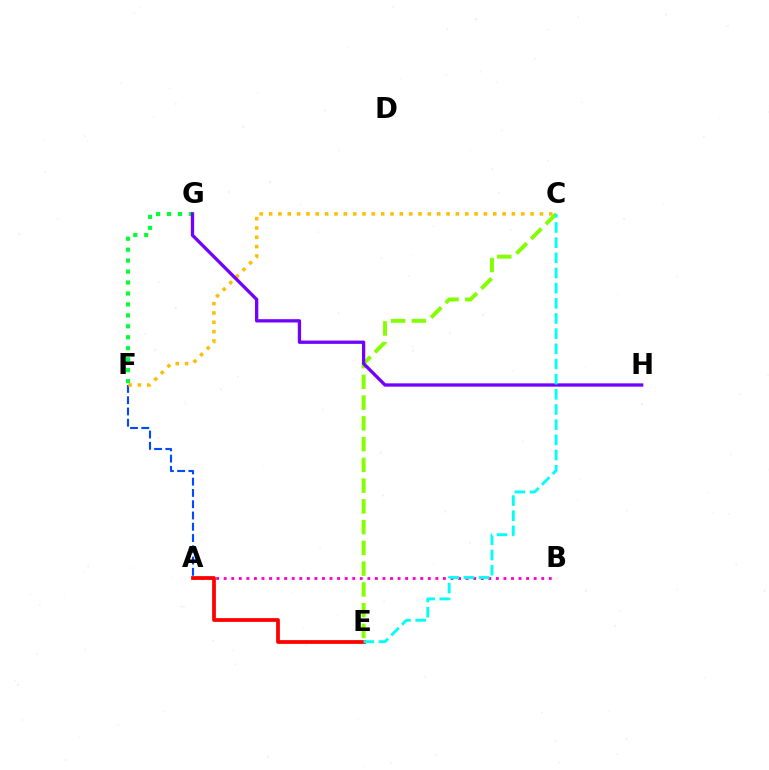{('A', 'B'): [{'color': '#ff00cf', 'line_style': 'dotted', 'thickness': 2.05}], ('F', 'G'): [{'color': '#00ff39', 'line_style': 'dotted', 'thickness': 2.98}], ('A', 'F'): [{'color': '#004bff', 'line_style': 'dashed', 'thickness': 1.53}], ('A', 'E'): [{'color': '#ff0000', 'line_style': 'solid', 'thickness': 2.7}], ('C', 'E'): [{'color': '#84ff00', 'line_style': 'dashed', 'thickness': 2.82}, {'color': '#00fff6', 'line_style': 'dashed', 'thickness': 2.06}], ('C', 'F'): [{'color': '#ffbd00', 'line_style': 'dotted', 'thickness': 2.54}], ('G', 'H'): [{'color': '#7200ff', 'line_style': 'solid', 'thickness': 2.38}]}